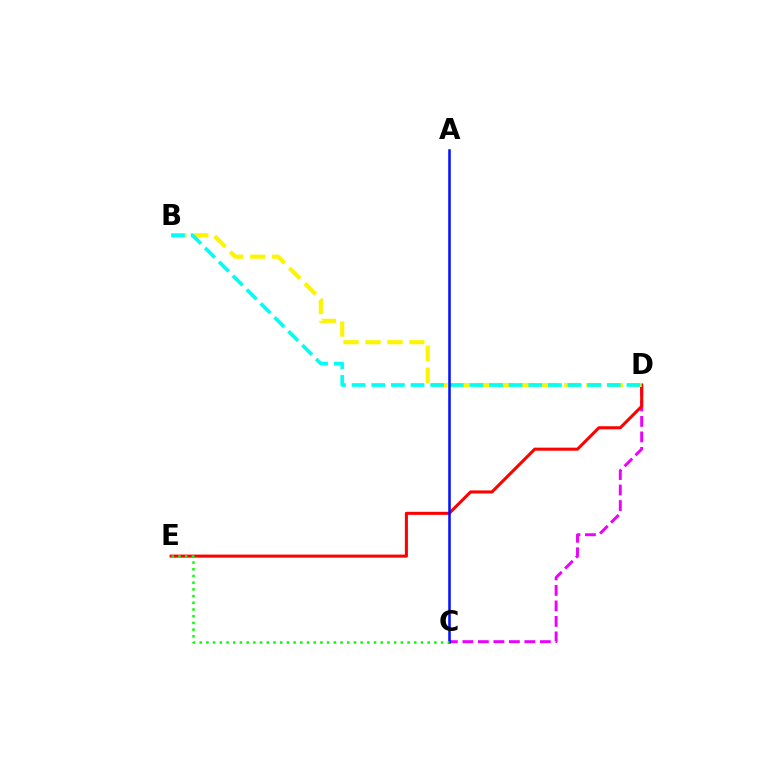{('C', 'D'): [{'color': '#ee00ff', 'line_style': 'dashed', 'thickness': 2.11}], ('D', 'E'): [{'color': '#ff0000', 'line_style': 'solid', 'thickness': 2.2}], ('B', 'D'): [{'color': '#fcf500', 'line_style': 'dashed', 'thickness': 2.98}, {'color': '#00fff6', 'line_style': 'dashed', 'thickness': 2.67}], ('A', 'C'): [{'color': '#0010ff', 'line_style': 'solid', 'thickness': 1.82}], ('C', 'E'): [{'color': '#08ff00', 'line_style': 'dotted', 'thickness': 1.82}]}